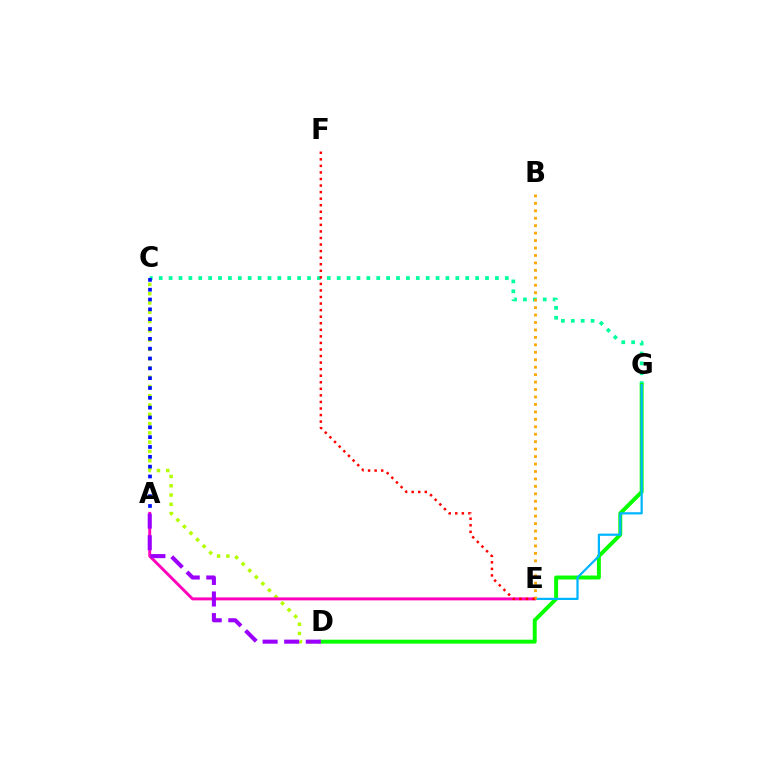{('C', 'G'): [{'color': '#00ff9d', 'line_style': 'dotted', 'thickness': 2.69}], ('D', 'G'): [{'color': '#08ff00', 'line_style': 'solid', 'thickness': 2.83}], ('E', 'G'): [{'color': '#00b5ff', 'line_style': 'solid', 'thickness': 1.6}], ('C', 'D'): [{'color': '#b3ff00', 'line_style': 'dotted', 'thickness': 2.52}], ('A', 'E'): [{'color': '#ff00bd', 'line_style': 'solid', 'thickness': 2.11}], ('B', 'E'): [{'color': '#ffa500', 'line_style': 'dotted', 'thickness': 2.02}], ('A', 'C'): [{'color': '#0010ff', 'line_style': 'dotted', 'thickness': 2.67}], ('E', 'F'): [{'color': '#ff0000', 'line_style': 'dotted', 'thickness': 1.78}], ('A', 'D'): [{'color': '#9b00ff', 'line_style': 'dashed', 'thickness': 2.93}]}